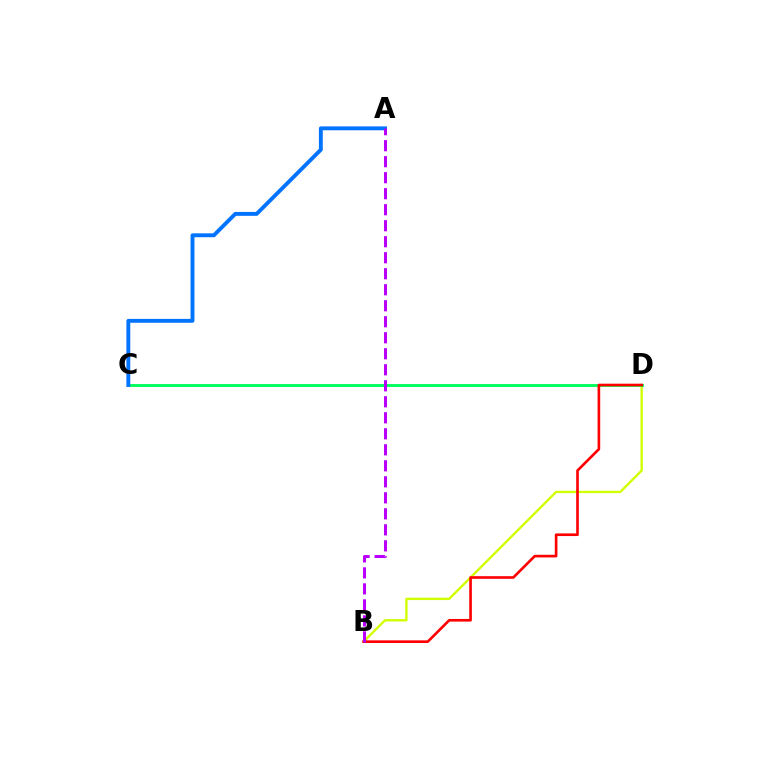{('B', 'D'): [{'color': '#d1ff00', 'line_style': 'solid', 'thickness': 1.7}, {'color': '#ff0000', 'line_style': 'solid', 'thickness': 1.9}], ('C', 'D'): [{'color': '#00ff5c', 'line_style': 'solid', 'thickness': 2.08}], ('A', 'C'): [{'color': '#0074ff', 'line_style': 'solid', 'thickness': 2.8}], ('A', 'B'): [{'color': '#b900ff', 'line_style': 'dashed', 'thickness': 2.17}]}